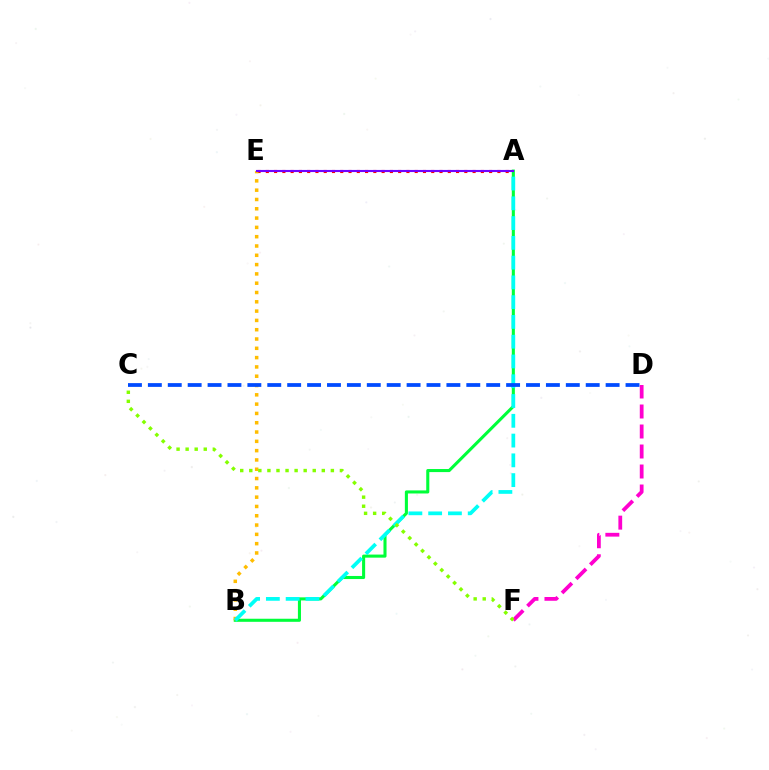{('A', 'E'): [{'color': '#ff0000', 'line_style': 'dotted', 'thickness': 2.25}, {'color': '#7200ff', 'line_style': 'solid', 'thickness': 1.53}], ('A', 'B'): [{'color': '#00ff39', 'line_style': 'solid', 'thickness': 2.21}, {'color': '#00fff6', 'line_style': 'dashed', 'thickness': 2.69}], ('D', 'F'): [{'color': '#ff00cf', 'line_style': 'dashed', 'thickness': 2.72}], ('B', 'E'): [{'color': '#ffbd00', 'line_style': 'dotted', 'thickness': 2.53}], ('C', 'D'): [{'color': '#004bff', 'line_style': 'dashed', 'thickness': 2.7}], ('C', 'F'): [{'color': '#84ff00', 'line_style': 'dotted', 'thickness': 2.46}]}